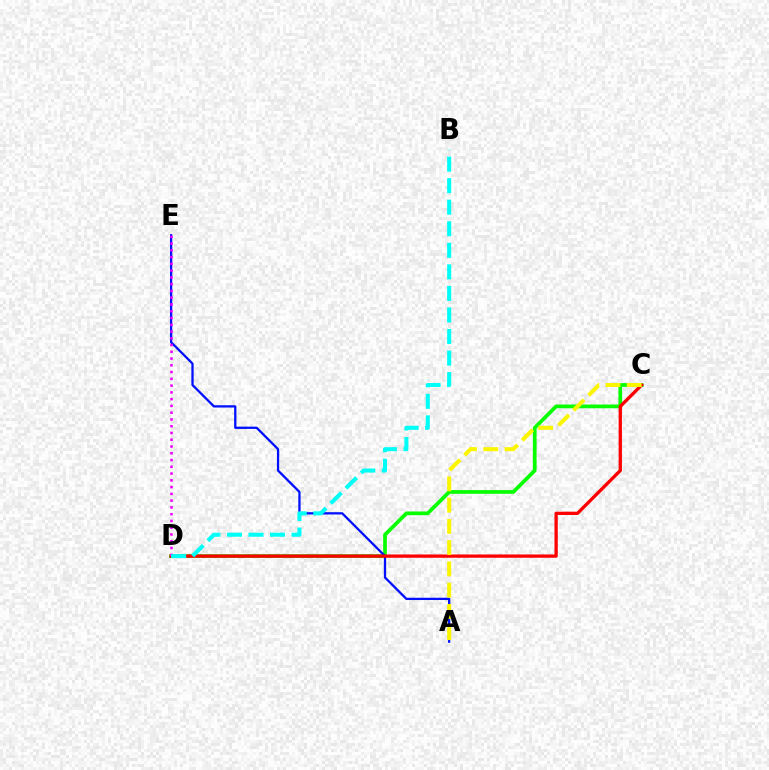{('C', 'D'): [{'color': '#08ff00', 'line_style': 'solid', 'thickness': 2.68}, {'color': '#ff0000', 'line_style': 'solid', 'thickness': 2.37}], ('A', 'E'): [{'color': '#0010ff', 'line_style': 'solid', 'thickness': 1.64}], ('A', 'C'): [{'color': '#fcf500', 'line_style': 'dashed', 'thickness': 2.89}], ('D', 'E'): [{'color': '#ee00ff', 'line_style': 'dotted', 'thickness': 1.84}], ('B', 'D'): [{'color': '#00fff6', 'line_style': 'dashed', 'thickness': 2.93}]}